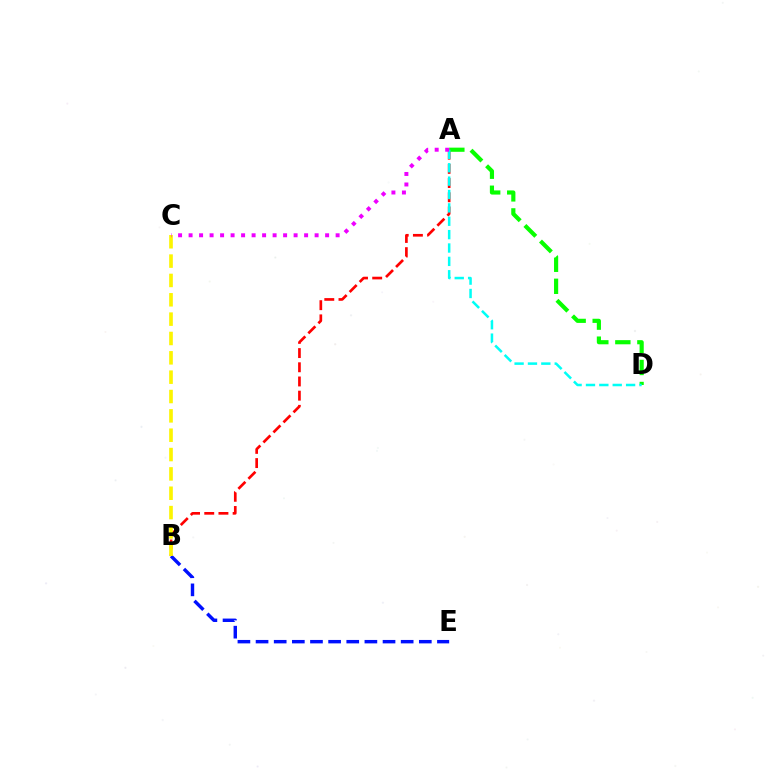{('A', 'B'): [{'color': '#ff0000', 'line_style': 'dashed', 'thickness': 1.93}], ('A', 'D'): [{'color': '#08ff00', 'line_style': 'dashed', 'thickness': 2.99}, {'color': '#00fff6', 'line_style': 'dashed', 'thickness': 1.82}], ('B', 'E'): [{'color': '#0010ff', 'line_style': 'dashed', 'thickness': 2.46}], ('B', 'C'): [{'color': '#fcf500', 'line_style': 'dashed', 'thickness': 2.63}], ('A', 'C'): [{'color': '#ee00ff', 'line_style': 'dotted', 'thickness': 2.85}]}